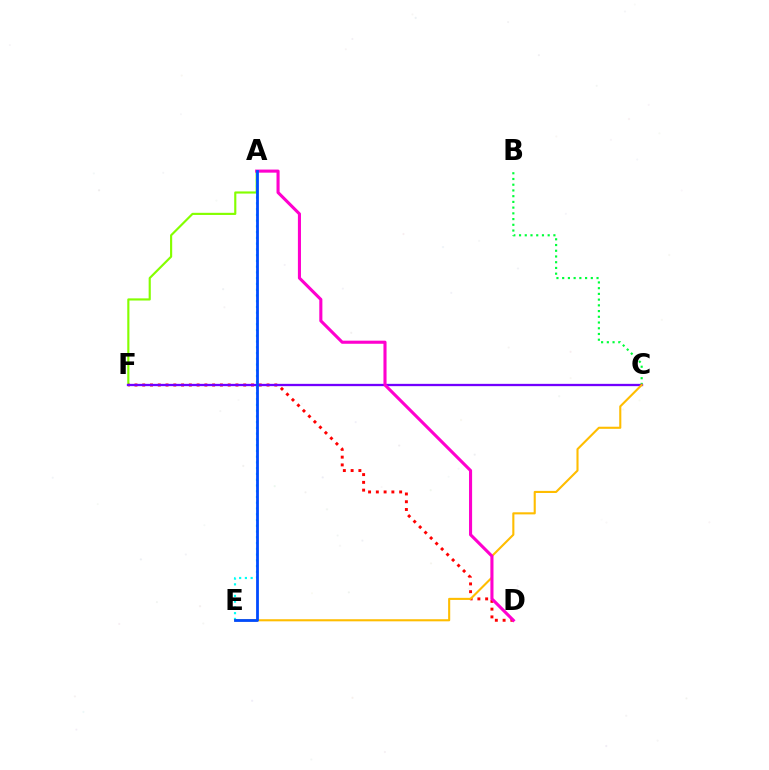{('B', 'C'): [{'color': '#00ff39', 'line_style': 'dotted', 'thickness': 1.56}], ('A', 'F'): [{'color': '#84ff00', 'line_style': 'solid', 'thickness': 1.55}], ('A', 'E'): [{'color': '#00fff6', 'line_style': 'dotted', 'thickness': 1.56}, {'color': '#004bff', 'line_style': 'solid', 'thickness': 2.01}], ('D', 'F'): [{'color': '#ff0000', 'line_style': 'dotted', 'thickness': 2.11}], ('C', 'F'): [{'color': '#7200ff', 'line_style': 'solid', 'thickness': 1.66}], ('C', 'E'): [{'color': '#ffbd00', 'line_style': 'solid', 'thickness': 1.51}], ('A', 'D'): [{'color': '#ff00cf', 'line_style': 'solid', 'thickness': 2.23}]}